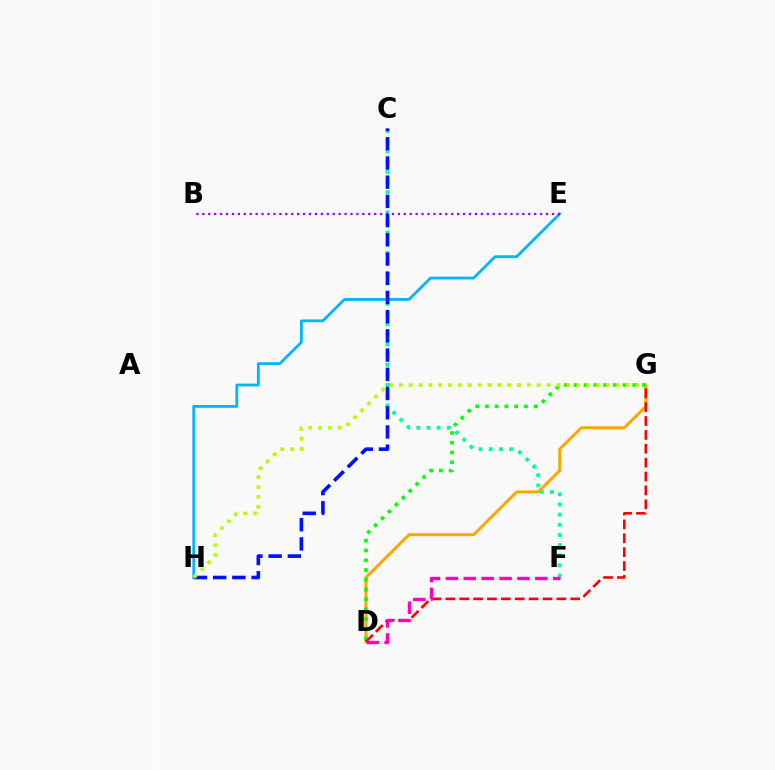{('E', 'H'): [{'color': '#00b5ff', 'line_style': 'solid', 'thickness': 2.01}], ('C', 'F'): [{'color': '#00ff9d', 'line_style': 'dotted', 'thickness': 2.76}], ('B', 'E'): [{'color': '#9b00ff', 'line_style': 'dotted', 'thickness': 1.61}], ('C', 'H'): [{'color': '#0010ff', 'line_style': 'dashed', 'thickness': 2.61}], ('D', 'G'): [{'color': '#ffa500', 'line_style': 'solid', 'thickness': 2.15}, {'color': '#08ff00', 'line_style': 'dotted', 'thickness': 2.65}, {'color': '#ff0000', 'line_style': 'dashed', 'thickness': 1.89}], ('D', 'F'): [{'color': '#ff00bd', 'line_style': 'dashed', 'thickness': 2.43}], ('G', 'H'): [{'color': '#b3ff00', 'line_style': 'dotted', 'thickness': 2.68}]}